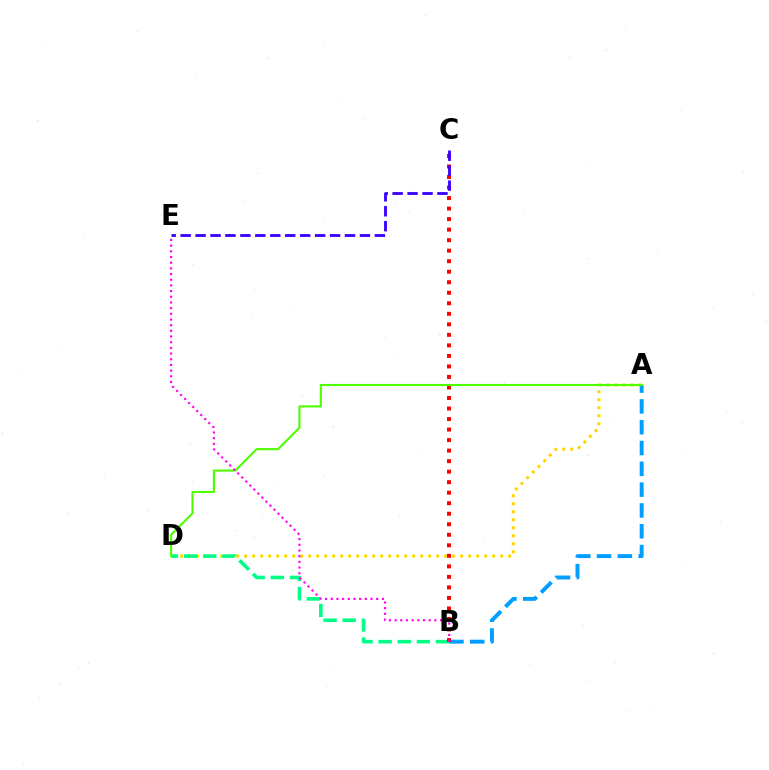{('A', 'D'): [{'color': '#ffd500', 'line_style': 'dotted', 'thickness': 2.17}, {'color': '#4fff00', 'line_style': 'solid', 'thickness': 1.52}], ('B', 'D'): [{'color': '#00ff86', 'line_style': 'dashed', 'thickness': 2.6}], ('A', 'B'): [{'color': '#009eff', 'line_style': 'dashed', 'thickness': 2.83}], ('B', 'C'): [{'color': '#ff0000', 'line_style': 'dotted', 'thickness': 2.86}], ('C', 'E'): [{'color': '#3700ff', 'line_style': 'dashed', 'thickness': 2.03}], ('B', 'E'): [{'color': '#ff00ed', 'line_style': 'dotted', 'thickness': 1.54}]}